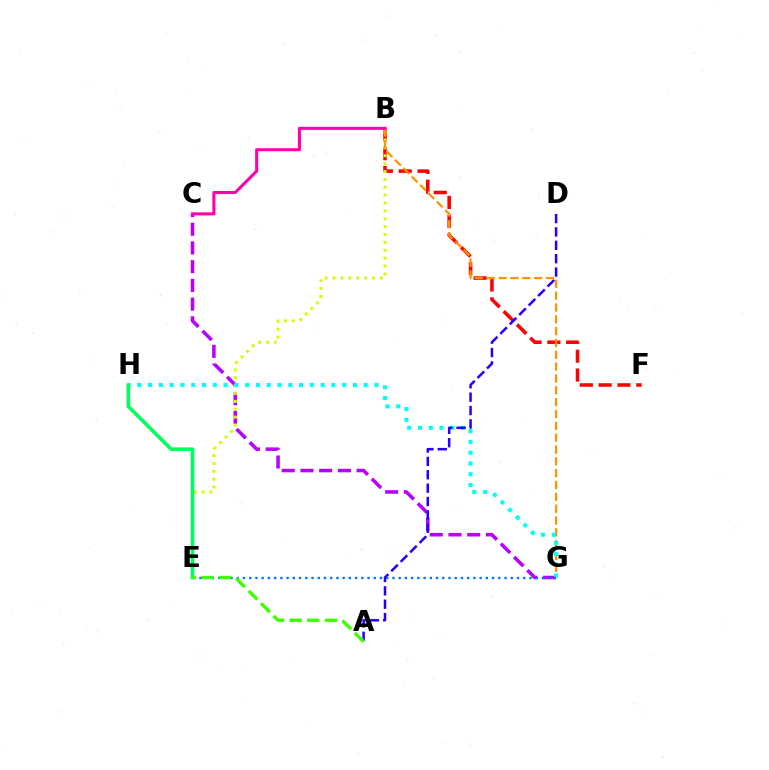{('C', 'G'): [{'color': '#b900ff', 'line_style': 'dashed', 'thickness': 2.54}], ('B', 'F'): [{'color': '#ff0000', 'line_style': 'dashed', 'thickness': 2.56}], ('B', 'E'): [{'color': '#d1ff00', 'line_style': 'dotted', 'thickness': 2.14}], ('B', 'G'): [{'color': '#ff9400', 'line_style': 'dashed', 'thickness': 1.61}], ('B', 'C'): [{'color': '#ff00ac', 'line_style': 'solid', 'thickness': 2.19}], ('G', 'H'): [{'color': '#00fff6', 'line_style': 'dotted', 'thickness': 2.93}], ('A', 'D'): [{'color': '#2500ff', 'line_style': 'dashed', 'thickness': 1.82}], ('E', 'G'): [{'color': '#0074ff', 'line_style': 'dotted', 'thickness': 1.69}], ('E', 'H'): [{'color': '#00ff5c', 'line_style': 'solid', 'thickness': 2.57}], ('A', 'E'): [{'color': '#3dff00', 'line_style': 'dashed', 'thickness': 2.4}]}